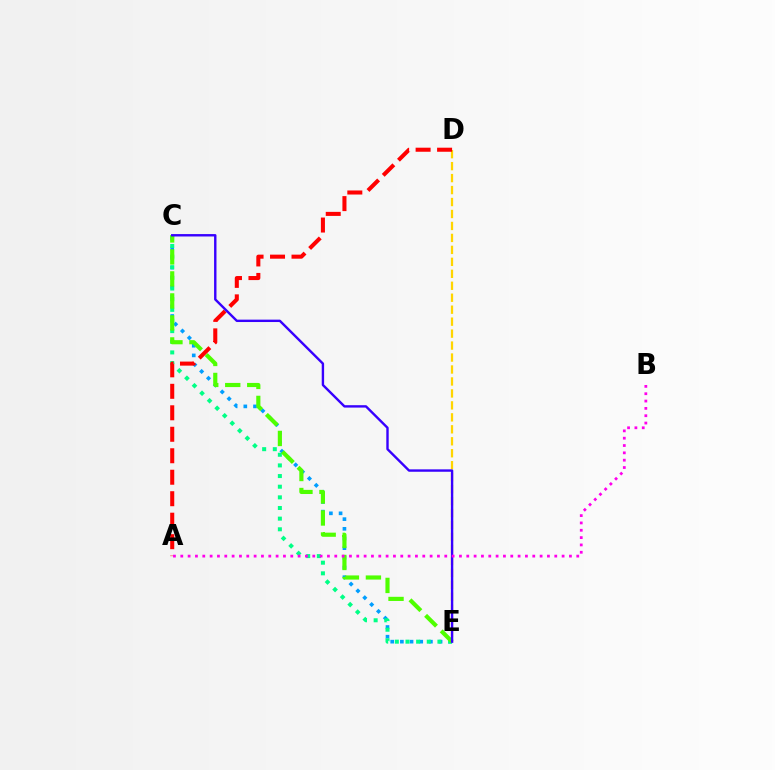{('C', 'E'): [{'color': '#009eff', 'line_style': 'dotted', 'thickness': 2.63}, {'color': '#00ff86', 'line_style': 'dotted', 'thickness': 2.89}, {'color': '#4fff00', 'line_style': 'dashed', 'thickness': 2.99}, {'color': '#3700ff', 'line_style': 'solid', 'thickness': 1.73}], ('D', 'E'): [{'color': '#ffd500', 'line_style': 'dashed', 'thickness': 1.63}], ('A', 'D'): [{'color': '#ff0000', 'line_style': 'dashed', 'thickness': 2.92}], ('A', 'B'): [{'color': '#ff00ed', 'line_style': 'dotted', 'thickness': 1.99}]}